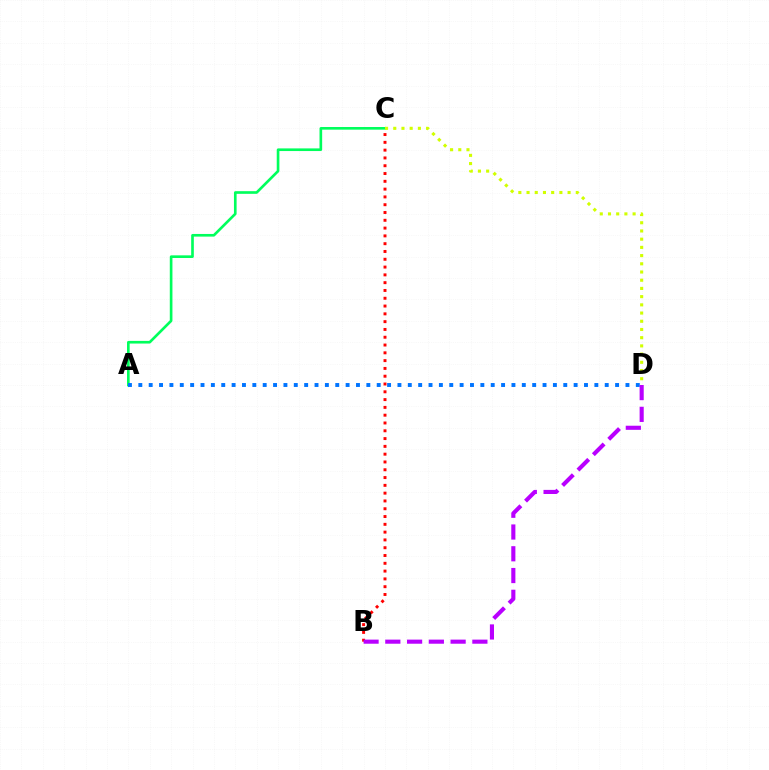{('A', 'C'): [{'color': '#00ff5c', 'line_style': 'solid', 'thickness': 1.91}], ('A', 'D'): [{'color': '#0074ff', 'line_style': 'dotted', 'thickness': 2.82}], ('C', 'D'): [{'color': '#d1ff00', 'line_style': 'dotted', 'thickness': 2.23}], ('B', 'C'): [{'color': '#ff0000', 'line_style': 'dotted', 'thickness': 2.12}], ('B', 'D'): [{'color': '#b900ff', 'line_style': 'dashed', 'thickness': 2.96}]}